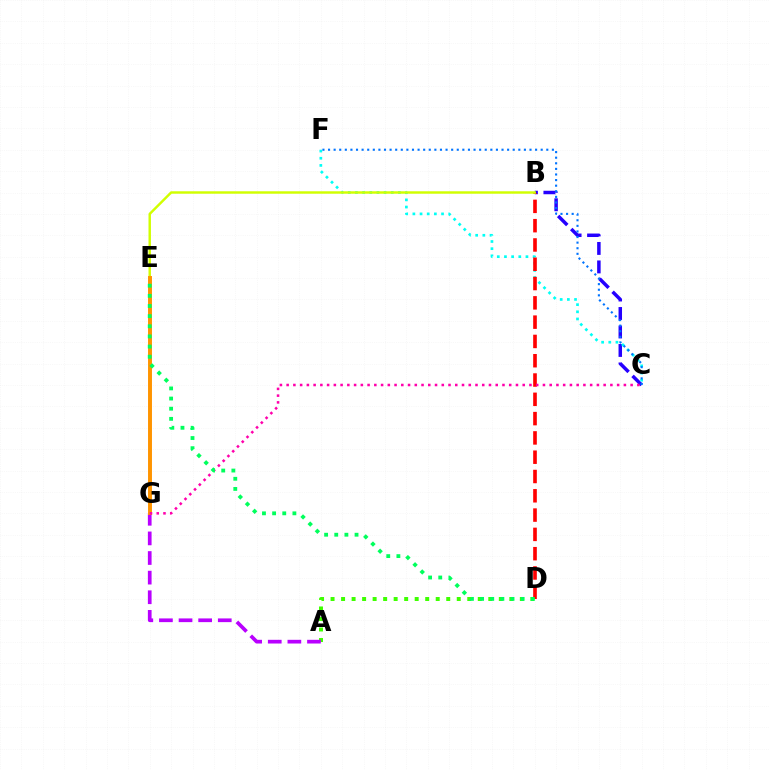{('B', 'C'): [{'color': '#2500ff', 'line_style': 'dashed', 'thickness': 2.51}], ('C', 'F'): [{'color': '#00fff6', 'line_style': 'dotted', 'thickness': 1.95}, {'color': '#0074ff', 'line_style': 'dotted', 'thickness': 1.52}], ('B', 'D'): [{'color': '#ff0000', 'line_style': 'dashed', 'thickness': 2.62}], ('A', 'D'): [{'color': '#3dff00', 'line_style': 'dotted', 'thickness': 2.86}], ('B', 'E'): [{'color': '#d1ff00', 'line_style': 'solid', 'thickness': 1.76}], ('A', 'G'): [{'color': '#b900ff', 'line_style': 'dashed', 'thickness': 2.66}], ('E', 'G'): [{'color': '#ff9400', 'line_style': 'solid', 'thickness': 2.84}], ('C', 'G'): [{'color': '#ff00ac', 'line_style': 'dotted', 'thickness': 1.83}], ('D', 'E'): [{'color': '#00ff5c', 'line_style': 'dotted', 'thickness': 2.76}]}